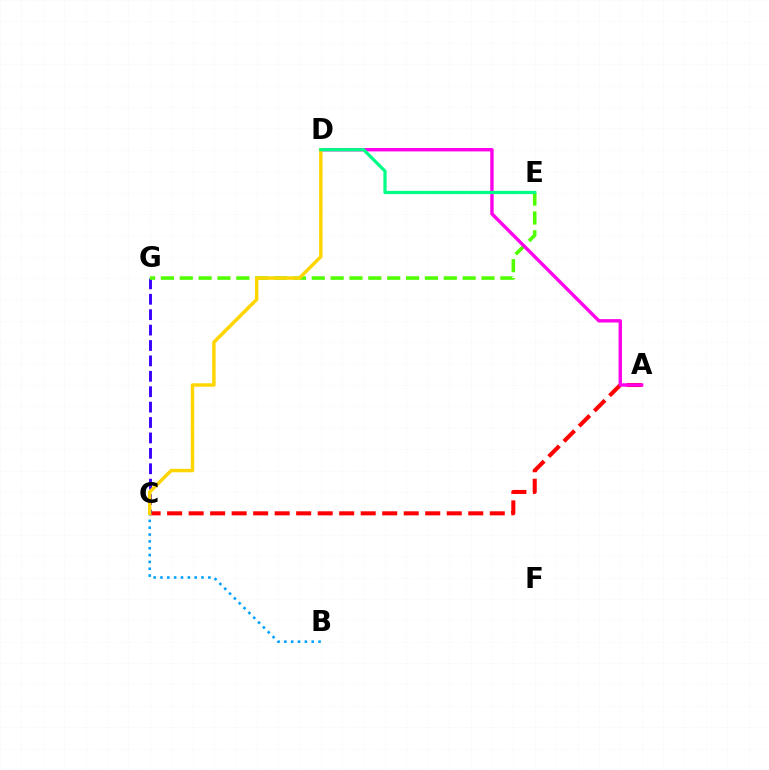{('A', 'C'): [{'color': '#ff0000', 'line_style': 'dashed', 'thickness': 2.92}], ('C', 'G'): [{'color': '#3700ff', 'line_style': 'dashed', 'thickness': 2.09}], ('E', 'G'): [{'color': '#4fff00', 'line_style': 'dashed', 'thickness': 2.56}], ('A', 'D'): [{'color': '#ff00ed', 'line_style': 'solid', 'thickness': 2.45}], ('B', 'C'): [{'color': '#009eff', 'line_style': 'dotted', 'thickness': 1.86}], ('C', 'D'): [{'color': '#ffd500', 'line_style': 'solid', 'thickness': 2.48}], ('D', 'E'): [{'color': '#00ff86', 'line_style': 'solid', 'thickness': 2.33}]}